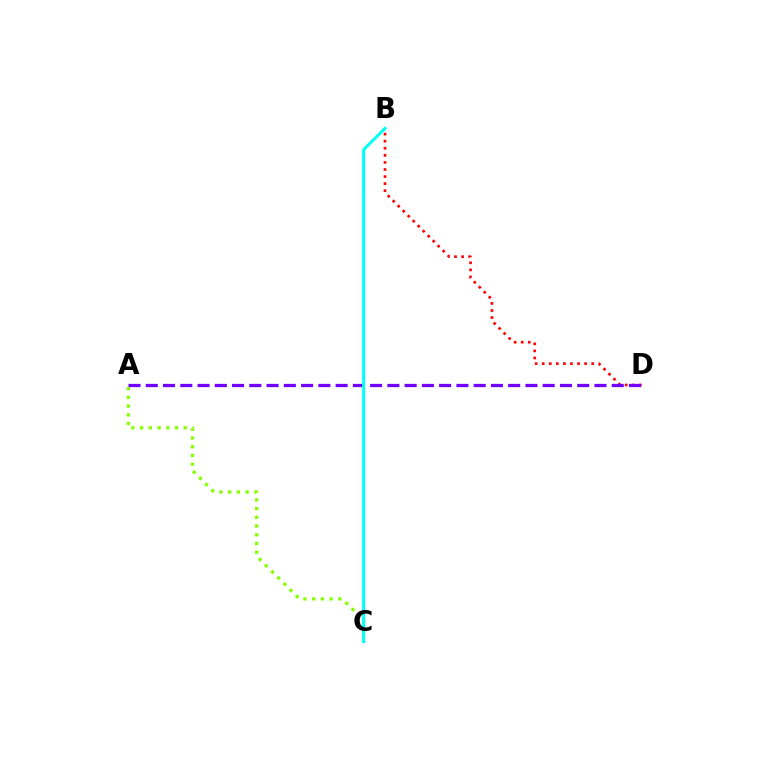{('B', 'D'): [{'color': '#ff0000', 'line_style': 'dotted', 'thickness': 1.92}], ('A', 'C'): [{'color': '#84ff00', 'line_style': 'dotted', 'thickness': 2.37}], ('A', 'D'): [{'color': '#7200ff', 'line_style': 'dashed', 'thickness': 2.34}], ('B', 'C'): [{'color': '#00fff6', 'line_style': 'solid', 'thickness': 2.16}]}